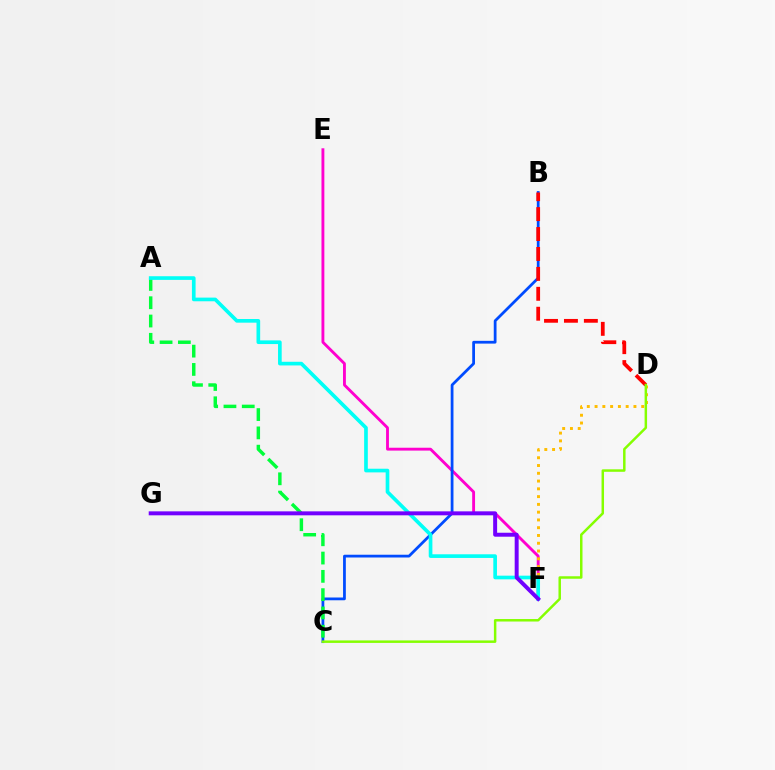{('E', 'F'): [{'color': '#ff00cf', 'line_style': 'solid', 'thickness': 2.06}], ('D', 'F'): [{'color': '#ffbd00', 'line_style': 'dotted', 'thickness': 2.11}], ('B', 'C'): [{'color': '#004bff', 'line_style': 'solid', 'thickness': 1.99}], ('B', 'D'): [{'color': '#ff0000', 'line_style': 'dashed', 'thickness': 2.71}], ('A', 'C'): [{'color': '#00ff39', 'line_style': 'dashed', 'thickness': 2.48}], ('A', 'F'): [{'color': '#00fff6', 'line_style': 'solid', 'thickness': 2.64}], ('F', 'G'): [{'color': '#7200ff', 'line_style': 'solid', 'thickness': 2.85}], ('C', 'D'): [{'color': '#84ff00', 'line_style': 'solid', 'thickness': 1.79}]}